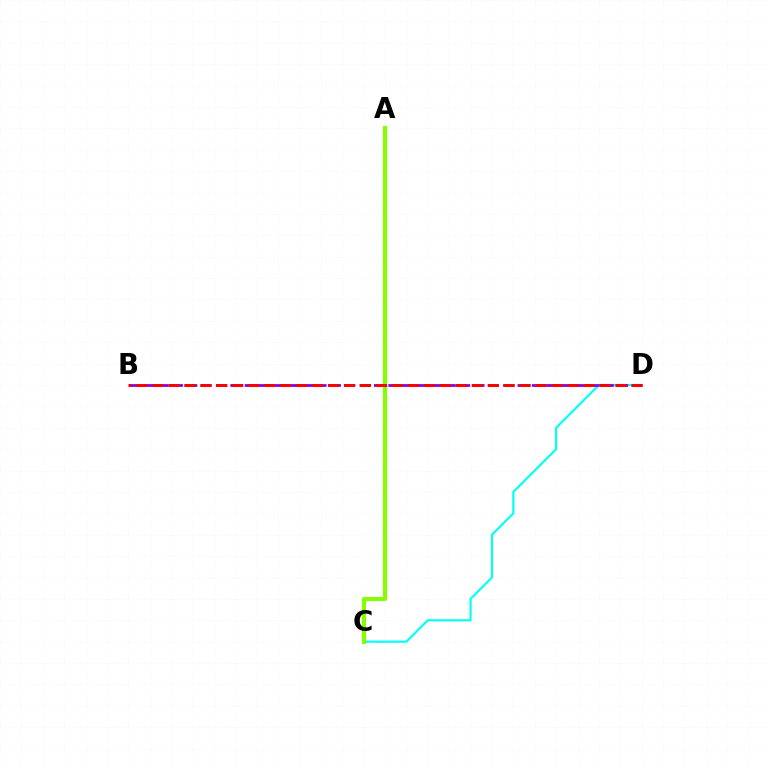{('C', 'D'): [{'color': '#00fff6', 'line_style': 'solid', 'thickness': 1.54}], ('A', 'C'): [{'color': '#84ff00', 'line_style': 'solid', 'thickness': 2.99}], ('B', 'D'): [{'color': '#7200ff', 'line_style': 'dashed', 'thickness': 1.95}, {'color': '#ff0000', 'line_style': 'dashed', 'thickness': 2.17}]}